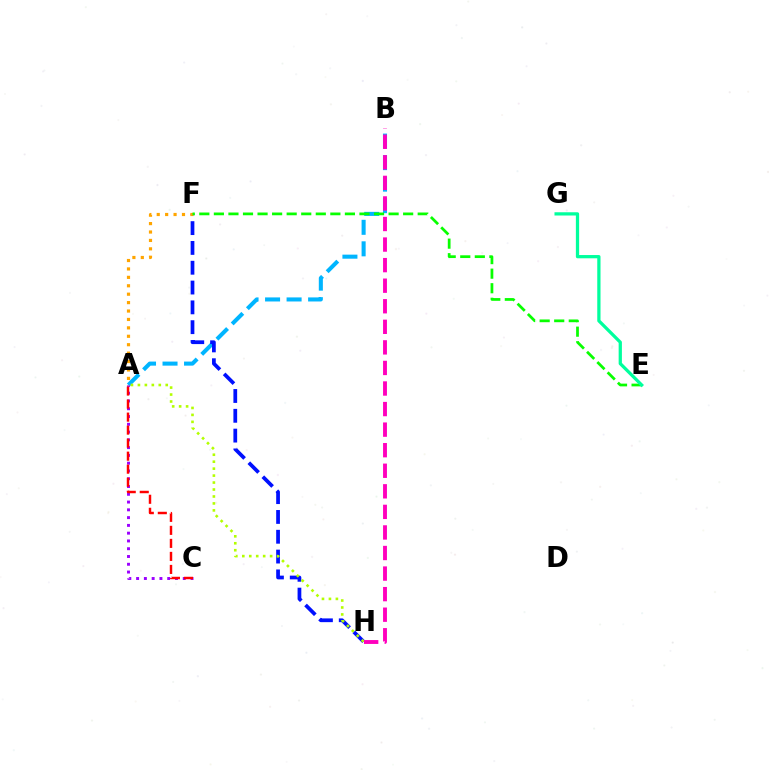{('A', 'B'): [{'color': '#00b5ff', 'line_style': 'dashed', 'thickness': 2.92}], ('F', 'H'): [{'color': '#0010ff', 'line_style': 'dashed', 'thickness': 2.69}], ('A', 'H'): [{'color': '#b3ff00', 'line_style': 'dotted', 'thickness': 1.89}], ('A', 'F'): [{'color': '#ffa500', 'line_style': 'dotted', 'thickness': 2.29}], ('A', 'C'): [{'color': '#9b00ff', 'line_style': 'dotted', 'thickness': 2.11}, {'color': '#ff0000', 'line_style': 'dashed', 'thickness': 1.77}], ('E', 'F'): [{'color': '#08ff00', 'line_style': 'dashed', 'thickness': 1.98}], ('E', 'G'): [{'color': '#00ff9d', 'line_style': 'solid', 'thickness': 2.35}], ('B', 'H'): [{'color': '#ff00bd', 'line_style': 'dashed', 'thickness': 2.79}]}